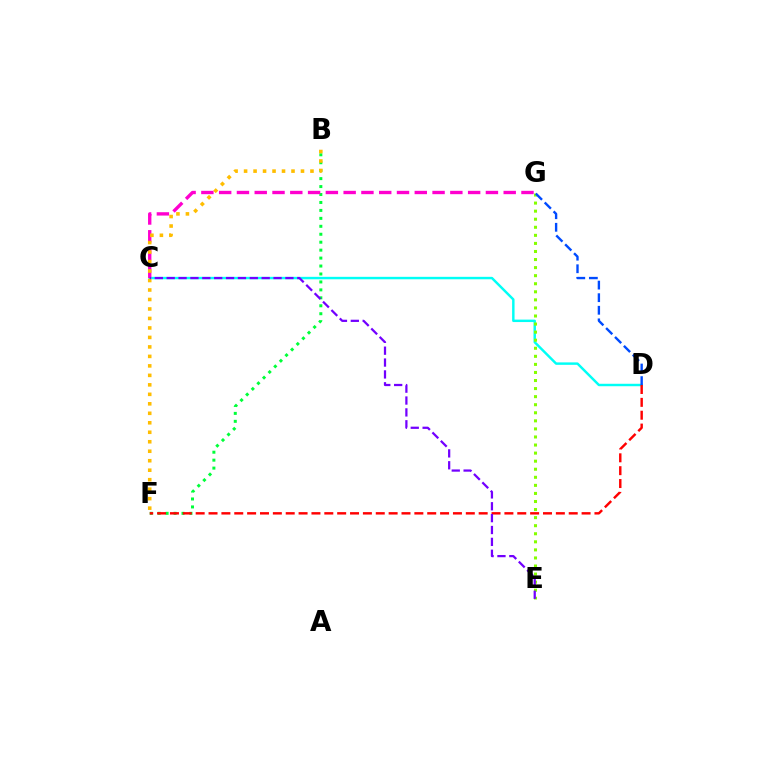{('B', 'F'): [{'color': '#00ff39', 'line_style': 'dotted', 'thickness': 2.16}, {'color': '#ffbd00', 'line_style': 'dotted', 'thickness': 2.58}], ('C', 'D'): [{'color': '#00fff6', 'line_style': 'solid', 'thickness': 1.76}], ('D', 'F'): [{'color': '#ff0000', 'line_style': 'dashed', 'thickness': 1.75}], ('C', 'G'): [{'color': '#ff00cf', 'line_style': 'dashed', 'thickness': 2.42}], ('E', 'G'): [{'color': '#84ff00', 'line_style': 'dotted', 'thickness': 2.19}], ('C', 'E'): [{'color': '#7200ff', 'line_style': 'dashed', 'thickness': 1.61}], ('D', 'G'): [{'color': '#004bff', 'line_style': 'dashed', 'thickness': 1.71}]}